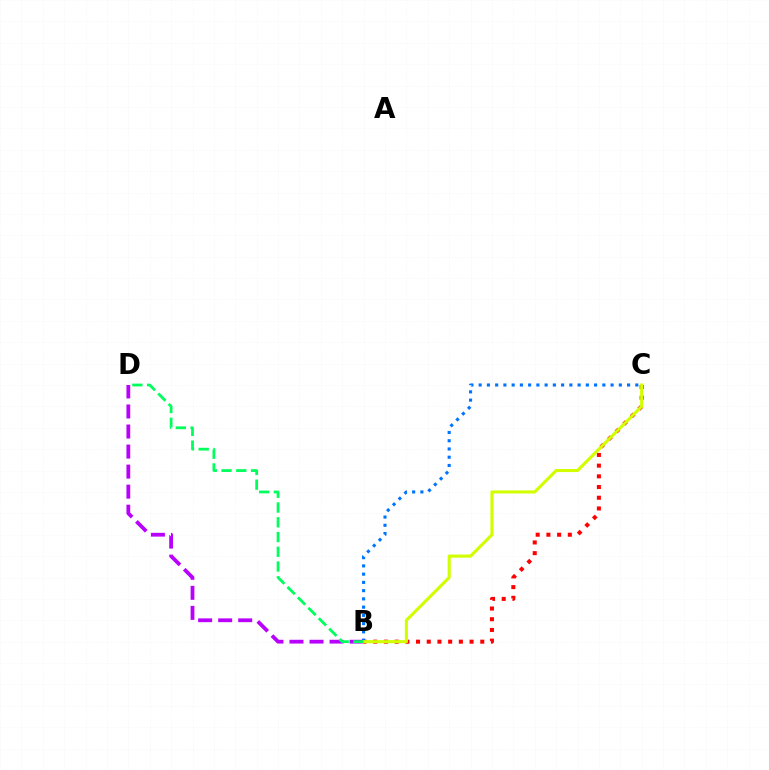{('B', 'C'): [{'color': '#ff0000', 'line_style': 'dotted', 'thickness': 2.91}, {'color': '#0074ff', 'line_style': 'dotted', 'thickness': 2.24}, {'color': '#d1ff00', 'line_style': 'solid', 'thickness': 2.22}], ('B', 'D'): [{'color': '#b900ff', 'line_style': 'dashed', 'thickness': 2.72}, {'color': '#00ff5c', 'line_style': 'dashed', 'thickness': 2.0}]}